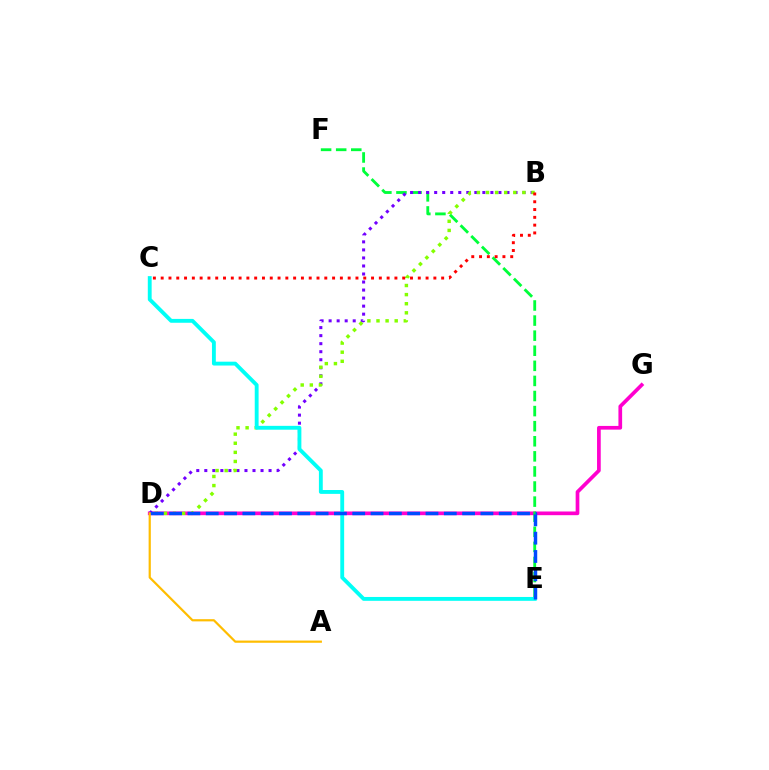{('D', 'G'): [{'color': '#ff00cf', 'line_style': 'solid', 'thickness': 2.66}], ('E', 'F'): [{'color': '#00ff39', 'line_style': 'dashed', 'thickness': 2.05}], ('B', 'D'): [{'color': '#7200ff', 'line_style': 'dotted', 'thickness': 2.18}, {'color': '#84ff00', 'line_style': 'dotted', 'thickness': 2.47}], ('A', 'D'): [{'color': '#ffbd00', 'line_style': 'solid', 'thickness': 1.59}], ('C', 'E'): [{'color': '#00fff6', 'line_style': 'solid', 'thickness': 2.77}], ('D', 'E'): [{'color': '#004bff', 'line_style': 'dashed', 'thickness': 2.49}], ('B', 'C'): [{'color': '#ff0000', 'line_style': 'dotted', 'thickness': 2.12}]}